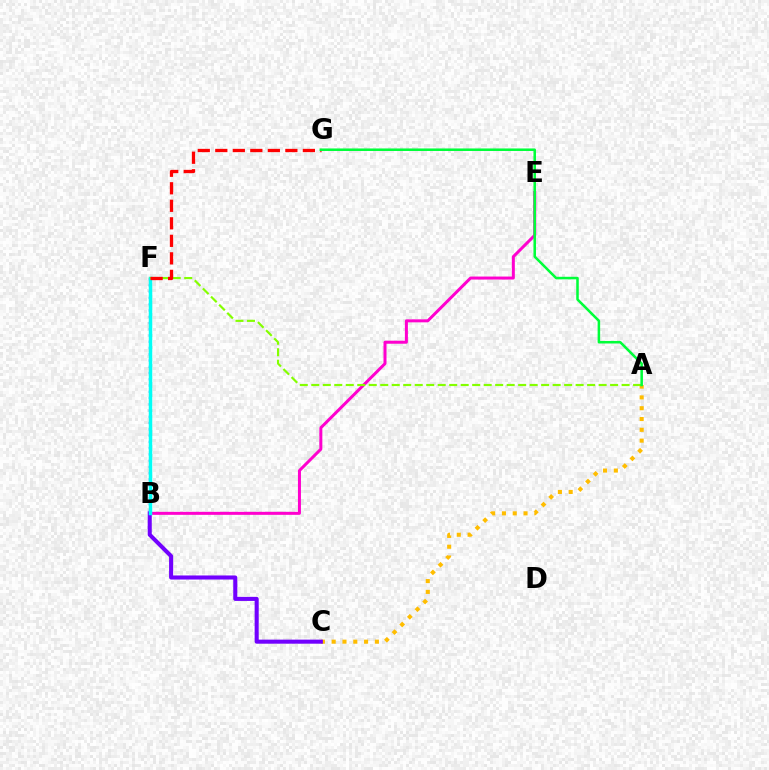{('B', 'E'): [{'color': '#ff00cf', 'line_style': 'solid', 'thickness': 2.16}], ('A', 'C'): [{'color': '#ffbd00', 'line_style': 'dotted', 'thickness': 2.94}], ('B', 'F'): [{'color': '#004bff', 'line_style': 'dotted', 'thickness': 1.7}, {'color': '#00fff6', 'line_style': 'solid', 'thickness': 2.51}], ('B', 'C'): [{'color': '#7200ff', 'line_style': 'solid', 'thickness': 2.93}], ('A', 'F'): [{'color': '#84ff00', 'line_style': 'dashed', 'thickness': 1.56}], ('F', 'G'): [{'color': '#ff0000', 'line_style': 'dashed', 'thickness': 2.38}], ('A', 'G'): [{'color': '#00ff39', 'line_style': 'solid', 'thickness': 1.83}]}